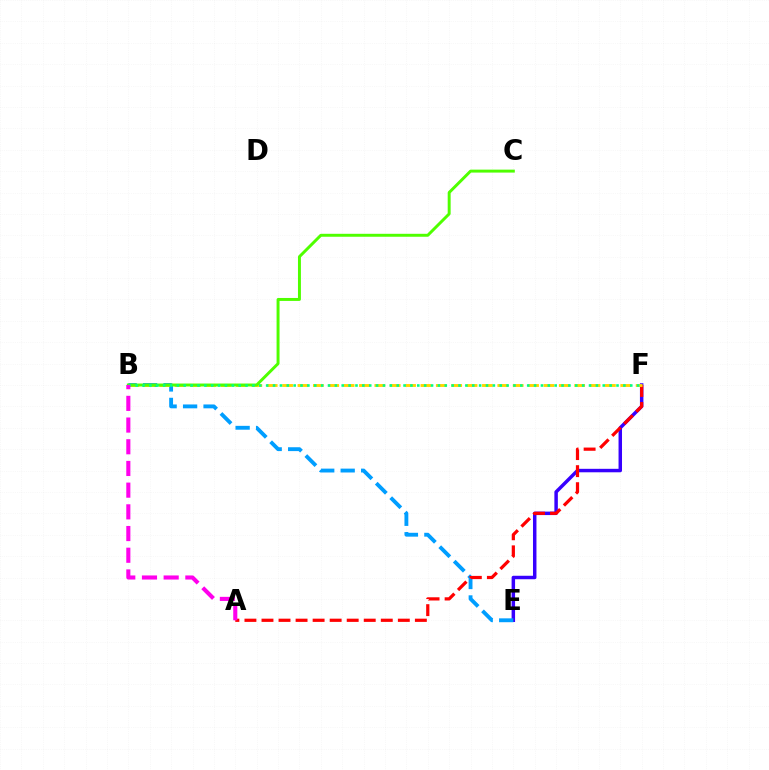{('E', 'F'): [{'color': '#3700ff', 'line_style': 'solid', 'thickness': 2.5}], ('B', 'E'): [{'color': '#009eff', 'line_style': 'dashed', 'thickness': 2.78}], ('A', 'F'): [{'color': '#ff0000', 'line_style': 'dashed', 'thickness': 2.32}], ('B', 'F'): [{'color': '#ffd500', 'line_style': 'dashed', 'thickness': 2.09}, {'color': '#00ff86', 'line_style': 'dotted', 'thickness': 1.87}], ('B', 'C'): [{'color': '#4fff00', 'line_style': 'solid', 'thickness': 2.13}], ('A', 'B'): [{'color': '#ff00ed', 'line_style': 'dashed', 'thickness': 2.95}]}